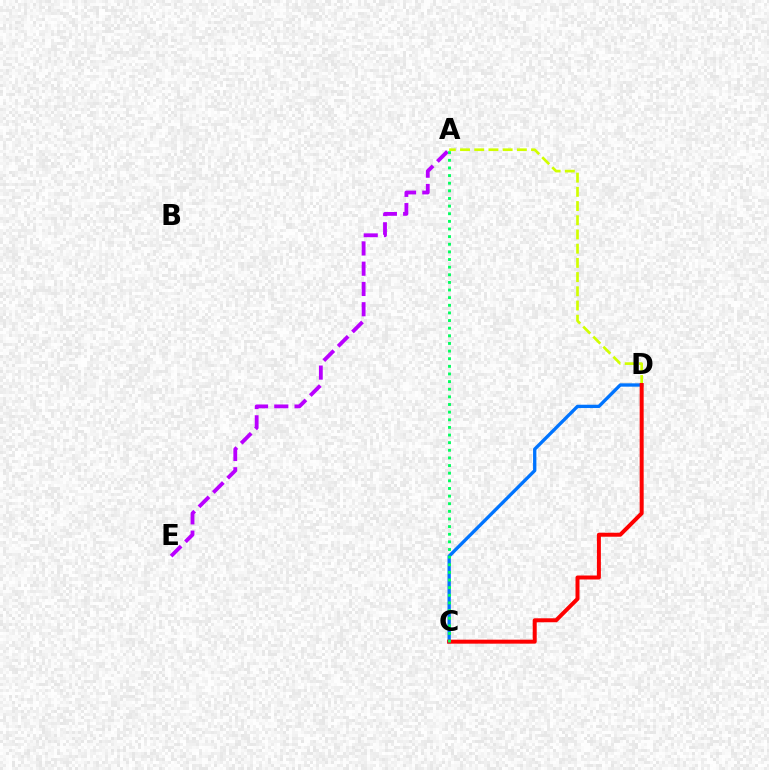{('A', 'D'): [{'color': '#d1ff00', 'line_style': 'dashed', 'thickness': 1.93}], ('C', 'D'): [{'color': '#0074ff', 'line_style': 'solid', 'thickness': 2.4}, {'color': '#ff0000', 'line_style': 'solid', 'thickness': 2.87}], ('A', 'E'): [{'color': '#b900ff', 'line_style': 'dashed', 'thickness': 2.75}], ('A', 'C'): [{'color': '#00ff5c', 'line_style': 'dotted', 'thickness': 2.07}]}